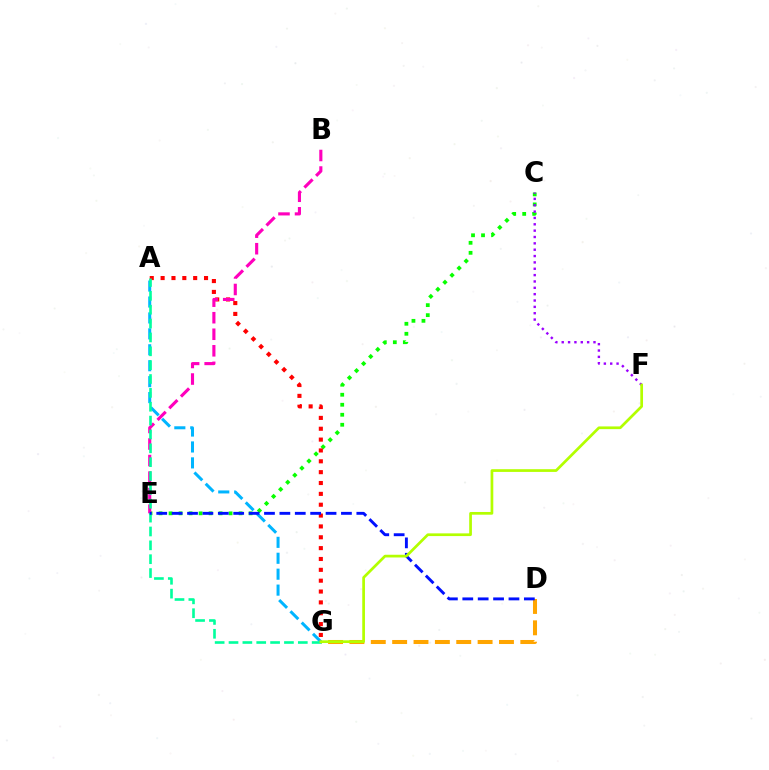{('C', 'E'): [{'color': '#08ff00', 'line_style': 'dotted', 'thickness': 2.72}], ('C', 'F'): [{'color': '#9b00ff', 'line_style': 'dotted', 'thickness': 1.73}], ('A', 'G'): [{'color': '#ff0000', 'line_style': 'dotted', 'thickness': 2.95}, {'color': '#00b5ff', 'line_style': 'dashed', 'thickness': 2.16}, {'color': '#00ff9d', 'line_style': 'dashed', 'thickness': 1.88}], ('B', 'E'): [{'color': '#ff00bd', 'line_style': 'dashed', 'thickness': 2.25}], ('D', 'G'): [{'color': '#ffa500', 'line_style': 'dashed', 'thickness': 2.9}], ('D', 'E'): [{'color': '#0010ff', 'line_style': 'dashed', 'thickness': 2.09}], ('F', 'G'): [{'color': '#b3ff00', 'line_style': 'solid', 'thickness': 1.95}]}